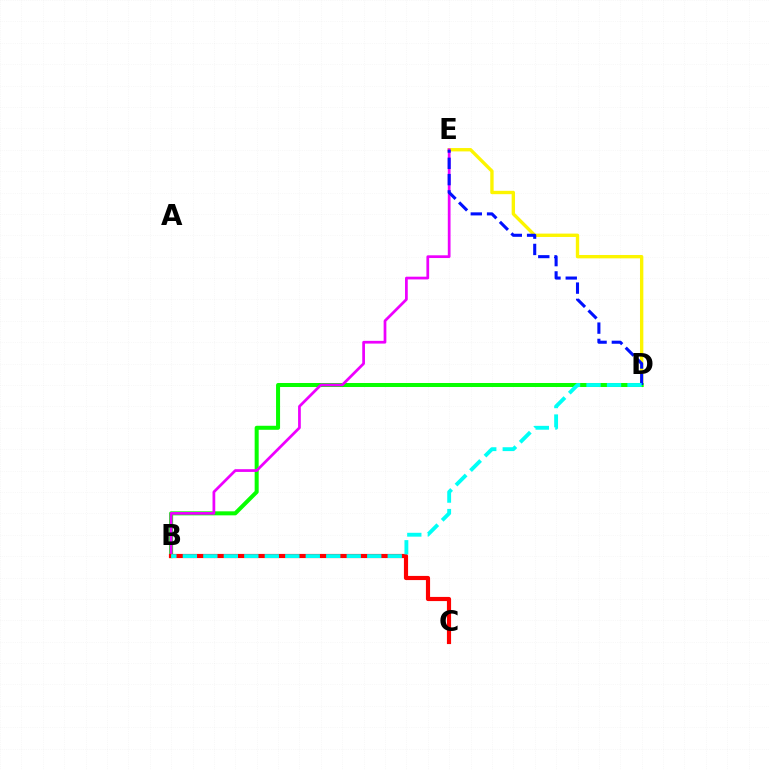{('D', 'E'): [{'color': '#fcf500', 'line_style': 'solid', 'thickness': 2.42}, {'color': '#0010ff', 'line_style': 'dashed', 'thickness': 2.21}], ('B', 'D'): [{'color': '#08ff00', 'line_style': 'solid', 'thickness': 2.89}, {'color': '#00fff6', 'line_style': 'dashed', 'thickness': 2.78}], ('B', 'E'): [{'color': '#ee00ff', 'line_style': 'solid', 'thickness': 1.97}], ('B', 'C'): [{'color': '#ff0000', 'line_style': 'solid', 'thickness': 2.99}]}